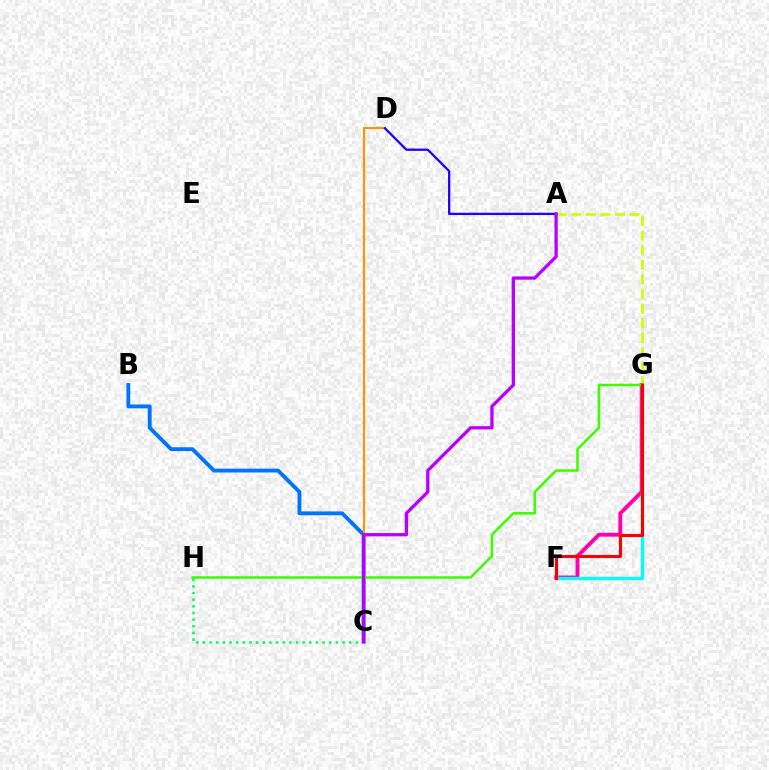{('B', 'C'): [{'color': '#0074ff', 'line_style': 'solid', 'thickness': 2.77}], ('A', 'G'): [{'color': '#d1ff00', 'line_style': 'dashed', 'thickness': 1.98}], ('F', 'G'): [{'color': '#ff00ac', 'line_style': 'solid', 'thickness': 2.78}, {'color': '#00fff6', 'line_style': 'solid', 'thickness': 2.4}, {'color': '#ff0000', 'line_style': 'solid', 'thickness': 2.23}], ('G', 'H'): [{'color': '#3dff00', 'line_style': 'solid', 'thickness': 1.83}], ('C', 'H'): [{'color': '#00ff5c', 'line_style': 'dotted', 'thickness': 1.81}], ('C', 'D'): [{'color': '#ff9400', 'line_style': 'solid', 'thickness': 1.53}], ('A', 'D'): [{'color': '#2500ff', 'line_style': 'solid', 'thickness': 1.66}], ('A', 'C'): [{'color': '#b900ff', 'line_style': 'solid', 'thickness': 2.38}]}